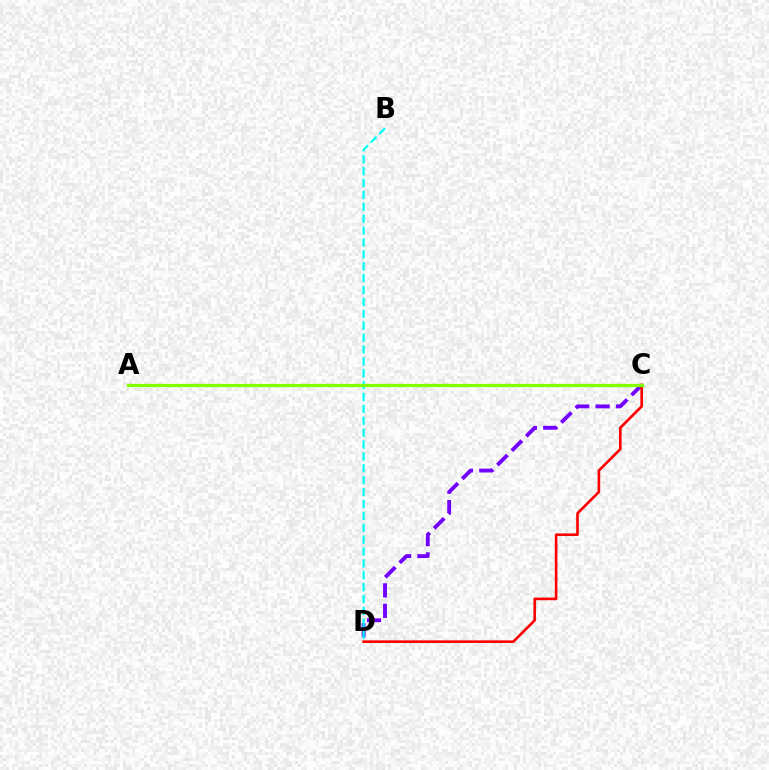{('C', 'D'): [{'color': '#7200ff', 'line_style': 'dashed', 'thickness': 2.77}, {'color': '#ff0000', 'line_style': 'solid', 'thickness': 1.9}], ('B', 'D'): [{'color': '#00fff6', 'line_style': 'dashed', 'thickness': 1.61}], ('A', 'C'): [{'color': '#84ff00', 'line_style': 'solid', 'thickness': 2.36}]}